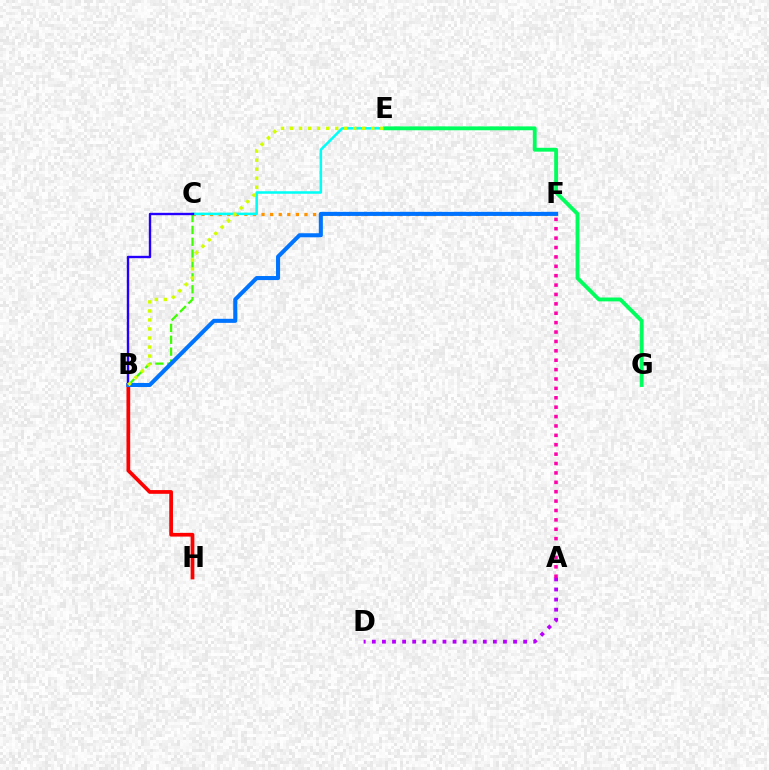{('C', 'F'): [{'color': '#ff9400', 'line_style': 'dotted', 'thickness': 2.33}], ('B', 'C'): [{'color': '#3dff00', 'line_style': 'dashed', 'thickness': 1.61}, {'color': '#2500ff', 'line_style': 'solid', 'thickness': 1.72}], ('A', 'D'): [{'color': '#b900ff', 'line_style': 'dotted', 'thickness': 2.74}], ('C', 'E'): [{'color': '#00fff6', 'line_style': 'solid', 'thickness': 1.83}], ('B', 'H'): [{'color': '#ff0000', 'line_style': 'solid', 'thickness': 2.69}], ('B', 'F'): [{'color': '#0074ff', 'line_style': 'solid', 'thickness': 2.92}], ('E', 'G'): [{'color': '#00ff5c', 'line_style': 'solid', 'thickness': 2.78}], ('A', 'F'): [{'color': '#ff00ac', 'line_style': 'dotted', 'thickness': 2.55}], ('B', 'E'): [{'color': '#d1ff00', 'line_style': 'dotted', 'thickness': 2.45}]}